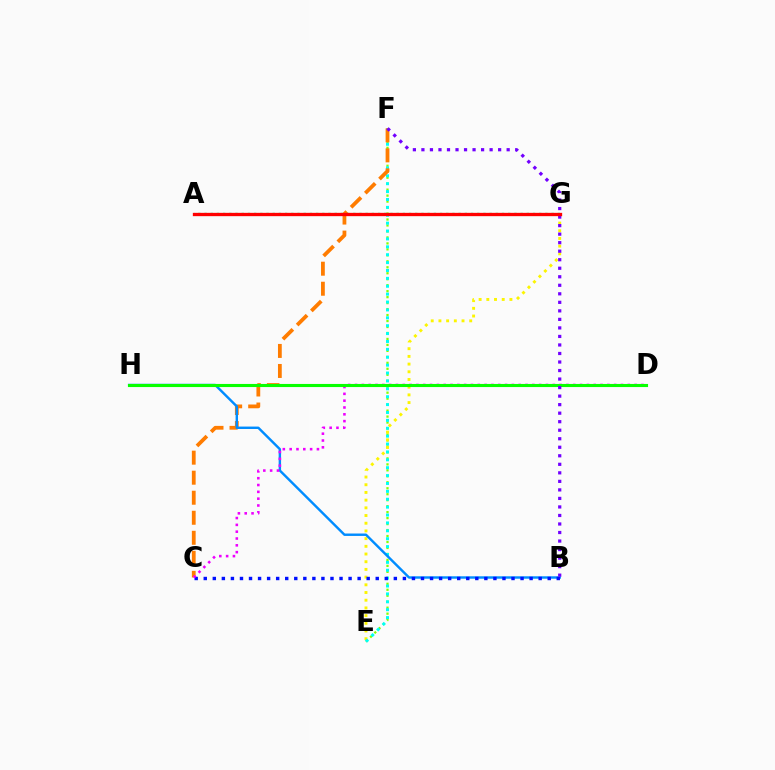{('E', 'F'): [{'color': '#84ff00', 'line_style': 'dotted', 'thickness': 1.62}, {'color': '#00fff6', 'line_style': 'dotted', 'thickness': 2.14}], ('E', 'G'): [{'color': '#fcf500', 'line_style': 'dotted', 'thickness': 2.09}], ('A', 'G'): [{'color': '#ff0094', 'line_style': 'solid', 'thickness': 1.96}, {'color': '#00ff74', 'line_style': 'dotted', 'thickness': 1.68}, {'color': '#ff0000', 'line_style': 'solid', 'thickness': 2.39}], ('C', 'F'): [{'color': '#ff7c00', 'line_style': 'dashed', 'thickness': 2.72}], ('B', 'H'): [{'color': '#008cff', 'line_style': 'solid', 'thickness': 1.75}], ('B', 'C'): [{'color': '#0010ff', 'line_style': 'dotted', 'thickness': 2.46}], ('C', 'D'): [{'color': '#ee00ff', 'line_style': 'dotted', 'thickness': 1.85}], ('D', 'H'): [{'color': '#08ff00', 'line_style': 'solid', 'thickness': 2.24}], ('B', 'F'): [{'color': '#7200ff', 'line_style': 'dotted', 'thickness': 2.32}]}